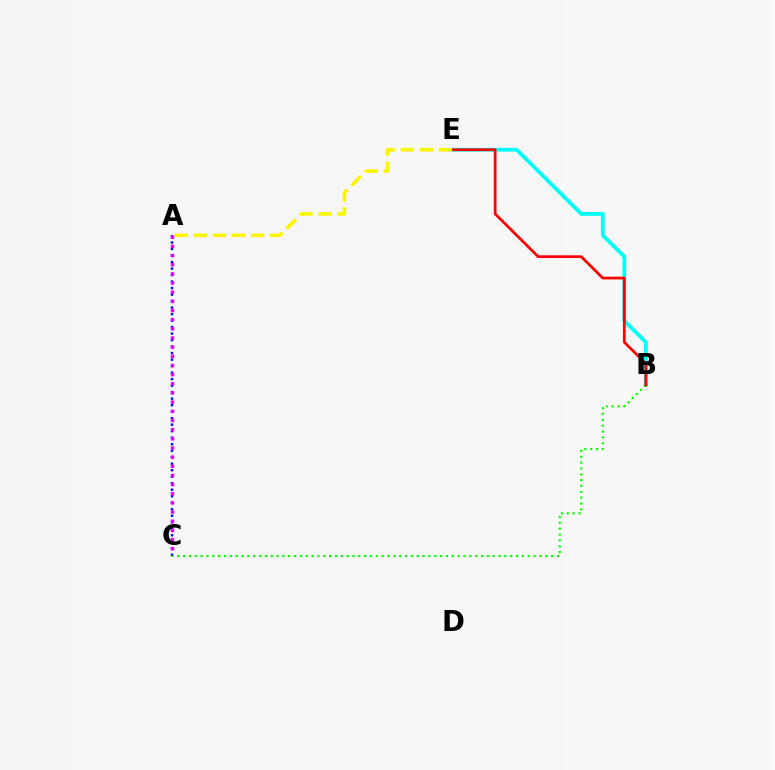{('A', 'C'): [{'color': '#0010ff', 'line_style': 'dotted', 'thickness': 1.77}, {'color': '#ee00ff', 'line_style': 'dotted', 'thickness': 2.49}], ('B', 'E'): [{'color': '#00fff6', 'line_style': 'solid', 'thickness': 2.74}, {'color': '#ff0000', 'line_style': 'solid', 'thickness': 1.98}], ('B', 'C'): [{'color': '#08ff00', 'line_style': 'dotted', 'thickness': 1.59}], ('A', 'E'): [{'color': '#fcf500', 'line_style': 'dashed', 'thickness': 2.59}]}